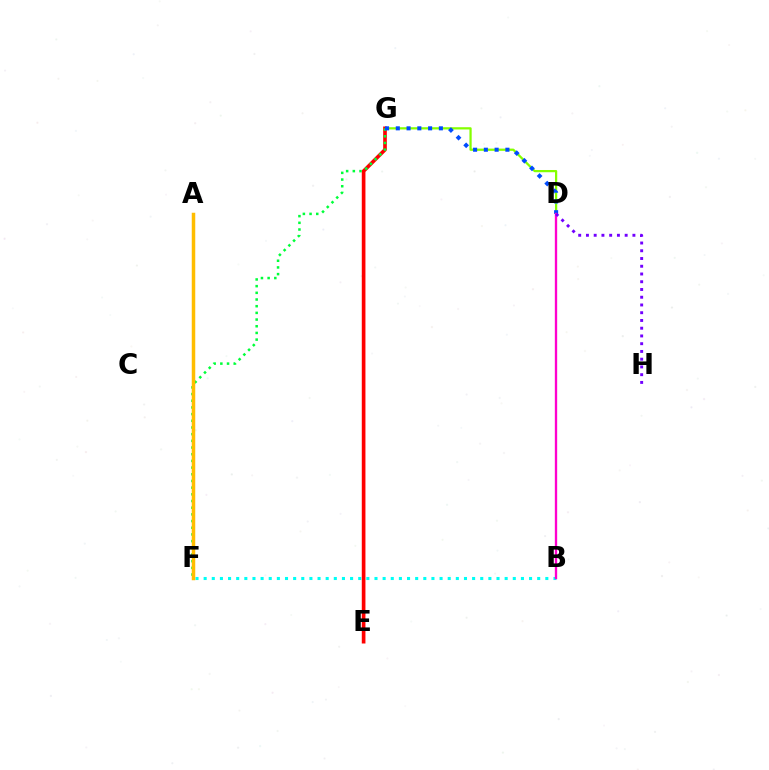{('D', 'G'): [{'color': '#84ff00', 'line_style': 'solid', 'thickness': 1.61}, {'color': '#004bff', 'line_style': 'dotted', 'thickness': 2.93}], ('B', 'F'): [{'color': '#00fff6', 'line_style': 'dotted', 'thickness': 2.21}], ('E', 'G'): [{'color': '#ff0000', 'line_style': 'solid', 'thickness': 2.63}], ('F', 'G'): [{'color': '#00ff39', 'line_style': 'dotted', 'thickness': 1.82}], ('A', 'F'): [{'color': '#ffbd00', 'line_style': 'solid', 'thickness': 2.51}], ('B', 'D'): [{'color': '#ff00cf', 'line_style': 'solid', 'thickness': 1.68}], ('D', 'H'): [{'color': '#7200ff', 'line_style': 'dotted', 'thickness': 2.1}]}